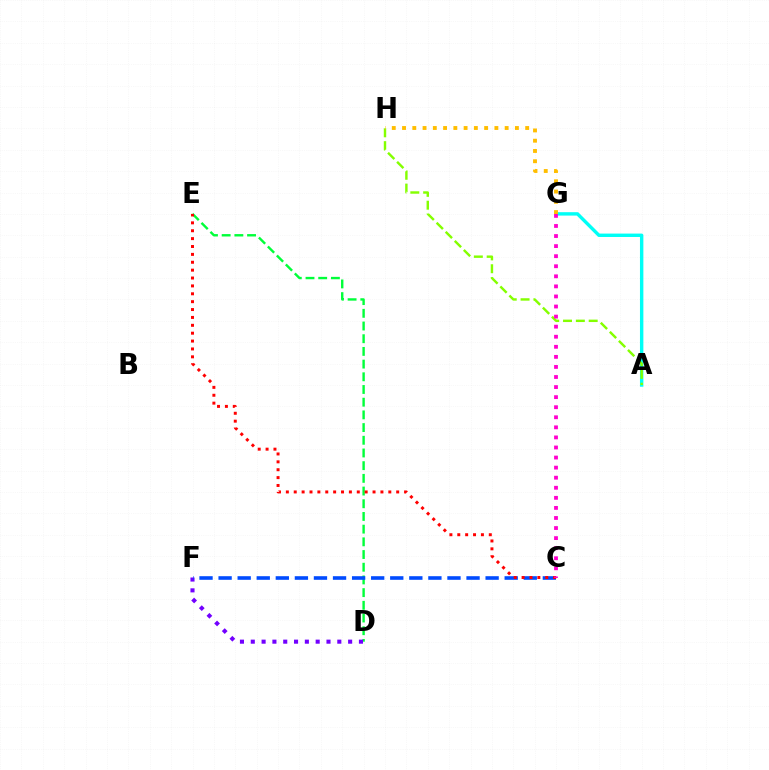{('D', 'E'): [{'color': '#00ff39', 'line_style': 'dashed', 'thickness': 1.72}], ('D', 'F'): [{'color': '#7200ff', 'line_style': 'dotted', 'thickness': 2.94}], ('A', 'G'): [{'color': '#00fff6', 'line_style': 'solid', 'thickness': 2.45}], ('A', 'H'): [{'color': '#84ff00', 'line_style': 'dashed', 'thickness': 1.74}], ('C', 'F'): [{'color': '#004bff', 'line_style': 'dashed', 'thickness': 2.59}], ('C', 'E'): [{'color': '#ff0000', 'line_style': 'dotted', 'thickness': 2.14}], ('G', 'H'): [{'color': '#ffbd00', 'line_style': 'dotted', 'thickness': 2.79}], ('C', 'G'): [{'color': '#ff00cf', 'line_style': 'dotted', 'thickness': 2.74}]}